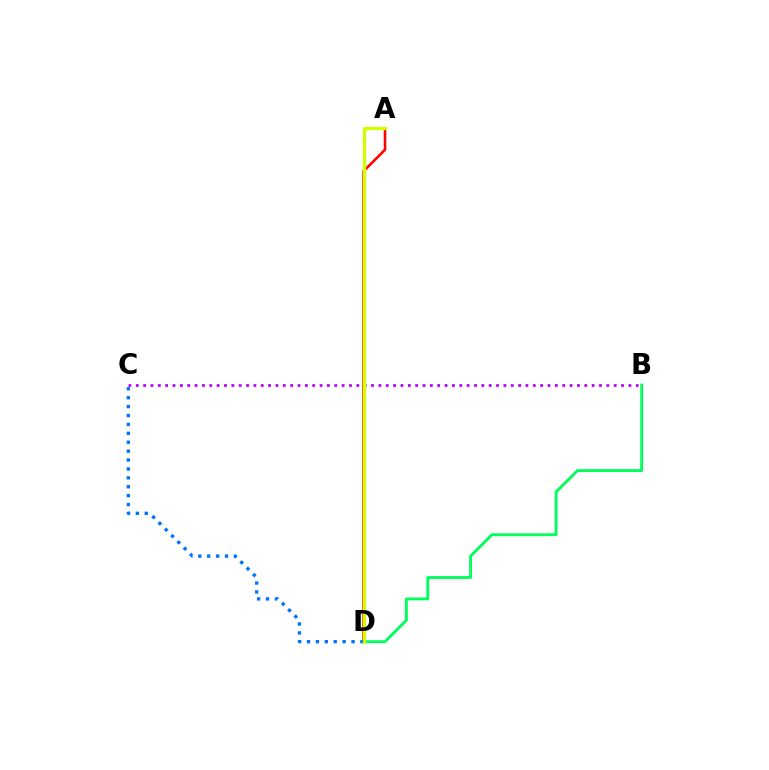{('A', 'D'): [{'color': '#ff0000', 'line_style': 'solid', 'thickness': 1.87}, {'color': '#d1ff00', 'line_style': 'solid', 'thickness': 2.36}], ('B', 'C'): [{'color': '#b900ff', 'line_style': 'dotted', 'thickness': 2.0}], ('B', 'D'): [{'color': '#00ff5c', 'line_style': 'solid', 'thickness': 2.06}], ('C', 'D'): [{'color': '#0074ff', 'line_style': 'dotted', 'thickness': 2.42}]}